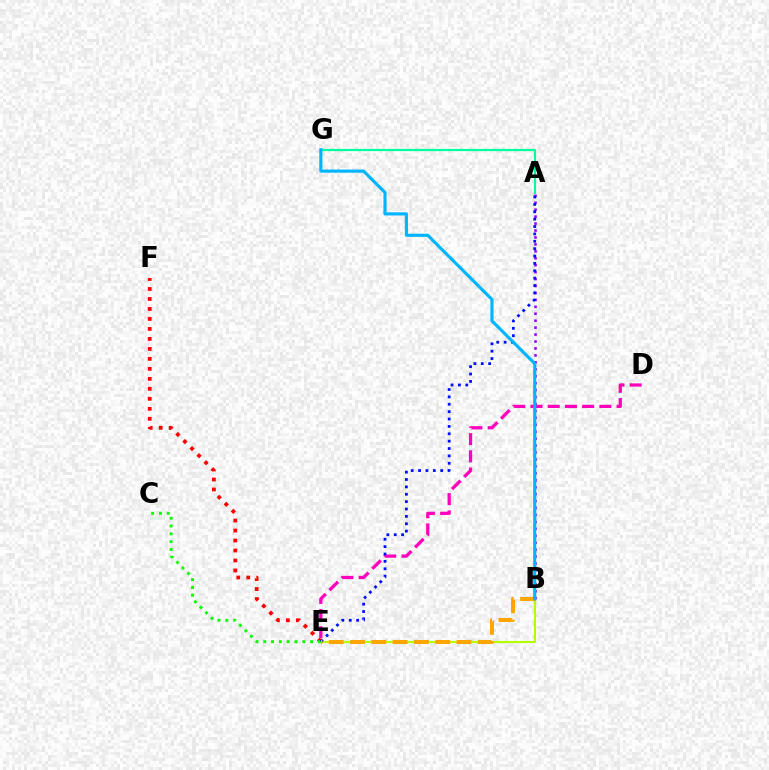{('D', 'E'): [{'color': '#ff00bd', 'line_style': 'dashed', 'thickness': 2.34}], ('E', 'F'): [{'color': '#ff0000', 'line_style': 'dotted', 'thickness': 2.71}], ('B', 'E'): [{'color': '#b3ff00', 'line_style': 'solid', 'thickness': 1.5}, {'color': '#ffa500', 'line_style': 'dashed', 'thickness': 2.89}], ('A', 'B'): [{'color': '#9b00ff', 'line_style': 'dotted', 'thickness': 1.88}], ('A', 'G'): [{'color': '#00ff9d', 'line_style': 'solid', 'thickness': 1.59}], ('C', 'E'): [{'color': '#08ff00', 'line_style': 'dotted', 'thickness': 2.12}], ('A', 'E'): [{'color': '#0010ff', 'line_style': 'dotted', 'thickness': 2.0}], ('B', 'G'): [{'color': '#00b5ff', 'line_style': 'solid', 'thickness': 2.25}]}